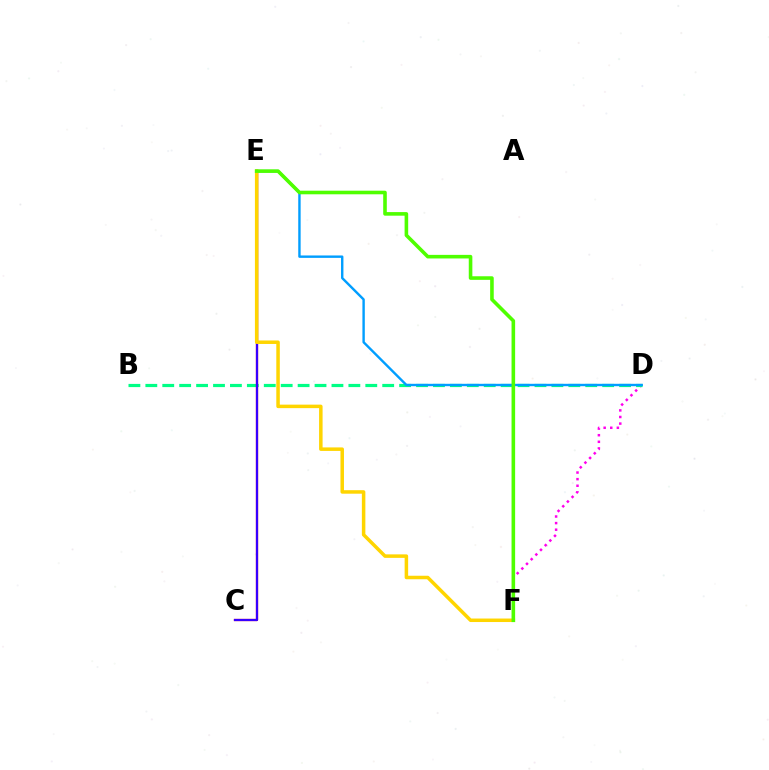{('D', 'F'): [{'color': '#ff00ed', 'line_style': 'dotted', 'thickness': 1.79}], ('B', 'D'): [{'color': '#00ff86', 'line_style': 'dashed', 'thickness': 2.3}], ('C', 'E'): [{'color': '#ff0000', 'line_style': 'solid', 'thickness': 1.61}, {'color': '#3700ff', 'line_style': 'solid', 'thickness': 1.57}], ('D', 'E'): [{'color': '#009eff', 'line_style': 'solid', 'thickness': 1.73}], ('E', 'F'): [{'color': '#ffd500', 'line_style': 'solid', 'thickness': 2.52}, {'color': '#4fff00', 'line_style': 'solid', 'thickness': 2.59}]}